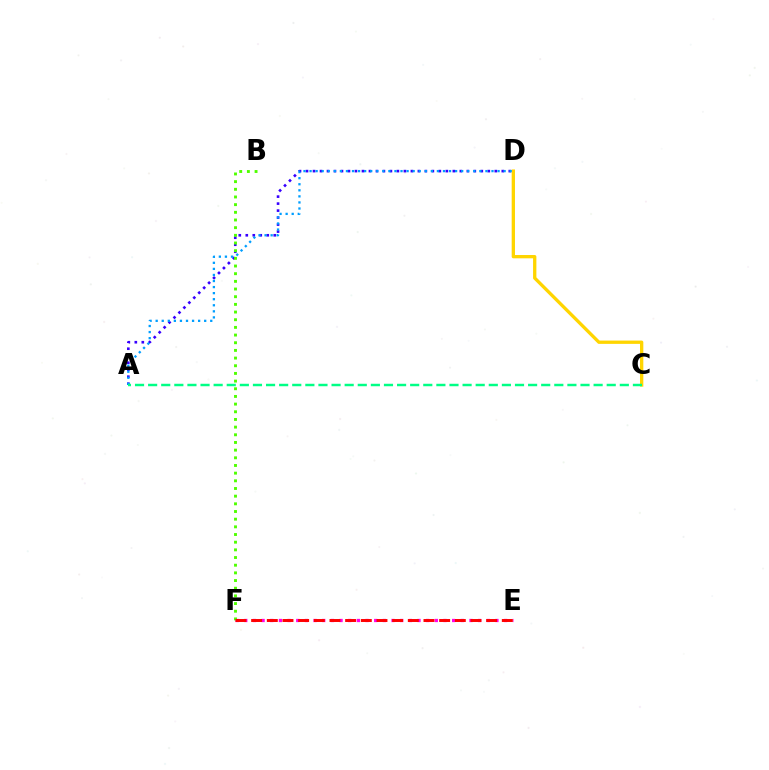{('C', 'D'): [{'color': '#ffd500', 'line_style': 'solid', 'thickness': 2.39}], ('A', 'D'): [{'color': '#3700ff', 'line_style': 'dotted', 'thickness': 1.9}, {'color': '#009eff', 'line_style': 'dotted', 'thickness': 1.65}], ('E', 'F'): [{'color': '#ff00ed', 'line_style': 'dotted', 'thickness': 2.35}, {'color': '#ff0000', 'line_style': 'dashed', 'thickness': 2.13}], ('B', 'F'): [{'color': '#4fff00', 'line_style': 'dotted', 'thickness': 2.08}], ('A', 'C'): [{'color': '#00ff86', 'line_style': 'dashed', 'thickness': 1.78}]}